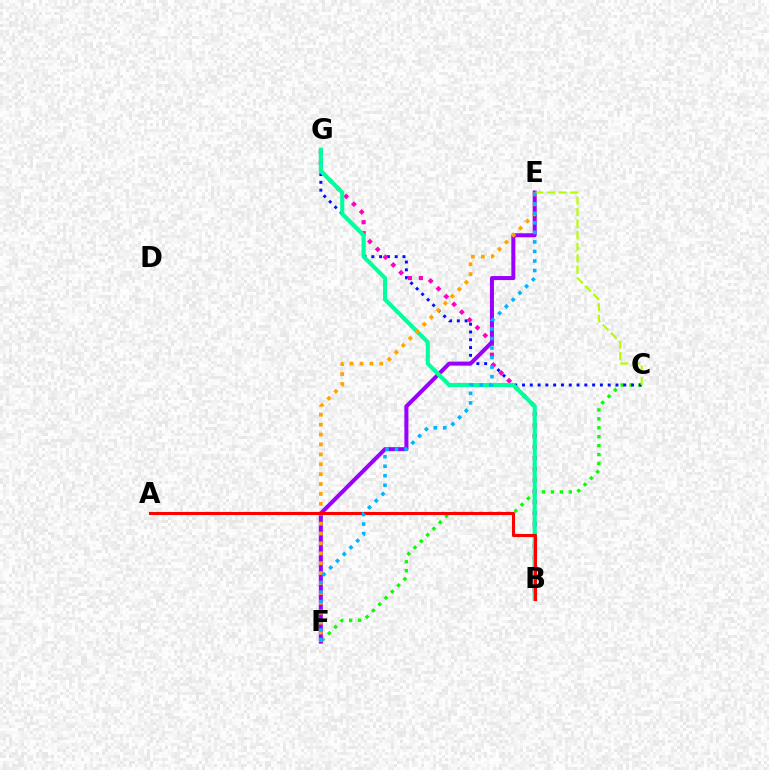{('C', 'F'): [{'color': '#08ff00', 'line_style': 'dotted', 'thickness': 2.42}], ('C', 'G'): [{'color': '#0010ff', 'line_style': 'dotted', 'thickness': 2.12}], ('B', 'G'): [{'color': '#ff00bd', 'line_style': 'dotted', 'thickness': 2.99}, {'color': '#00ff9d', 'line_style': 'solid', 'thickness': 2.96}], ('E', 'F'): [{'color': '#9b00ff', 'line_style': 'solid', 'thickness': 2.9}, {'color': '#ffa500', 'line_style': 'dotted', 'thickness': 2.69}, {'color': '#00b5ff', 'line_style': 'dotted', 'thickness': 2.59}], ('C', 'E'): [{'color': '#b3ff00', 'line_style': 'dashed', 'thickness': 1.57}], ('A', 'B'): [{'color': '#ff0000', 'line_style': 'solid', 'thickness': 2.23}]}